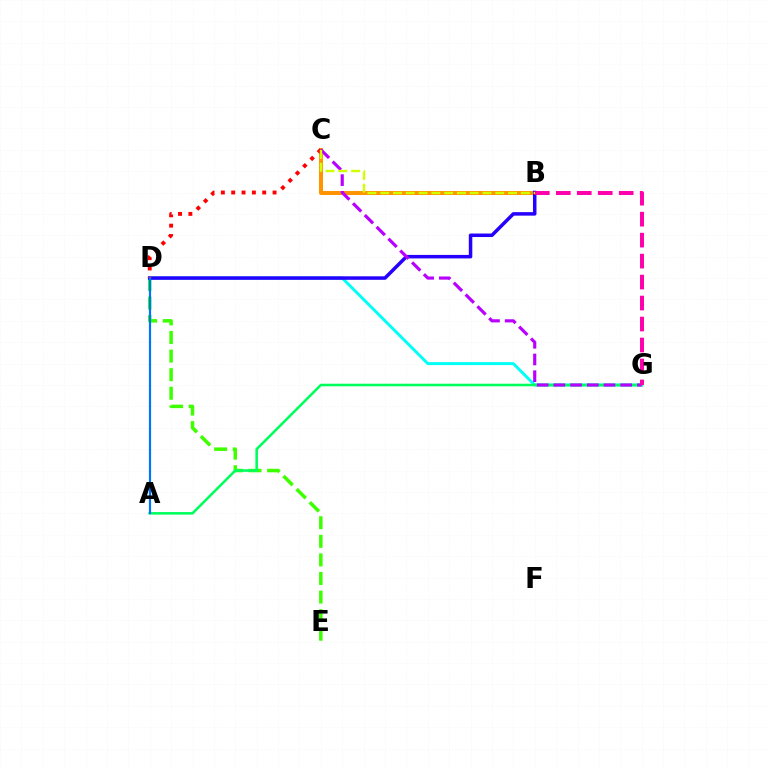{('D', 'E'): [{'color': '#3dff00', 'line_style': 'dashed', 'thickness': 2.52}], ('D', 'G'): [{'color': '#00fff6', 'line_style': 'solid', 'thickness': 2.12}], ('B', 'C'): [{'color': '#ff9400', 'line_style': 'solid', 'thickness': 2.88}, {'color': '#d1ff00', 'line_style': 'dashed', 'thickness': 1.74}], ('B', 'D'): [{'color': '#2500ff', 'line_style': 'solid', 'thickness': 2.53}], ('A', 'G'): [{'color': '#00ff5c', 'line_style': 'solid', 'thickness': 1.84}], ('C', 'D'): [{'color': '#ff0000', 'line_style': 'dotted', 'thickness': 2.81}], ('C', 'G'): [{'color': '#b900ff', 'line_style': 'dashed', 'thickness': 2.27}], ('A', 'D'): [{'color': '#0074ff', 'line_style': 'solid', 'thickness': 1.58}], ('B', 'G'): [{'color': '#ff00ac', 'line_style': 'dashed', 'thickness': 2.85}]}